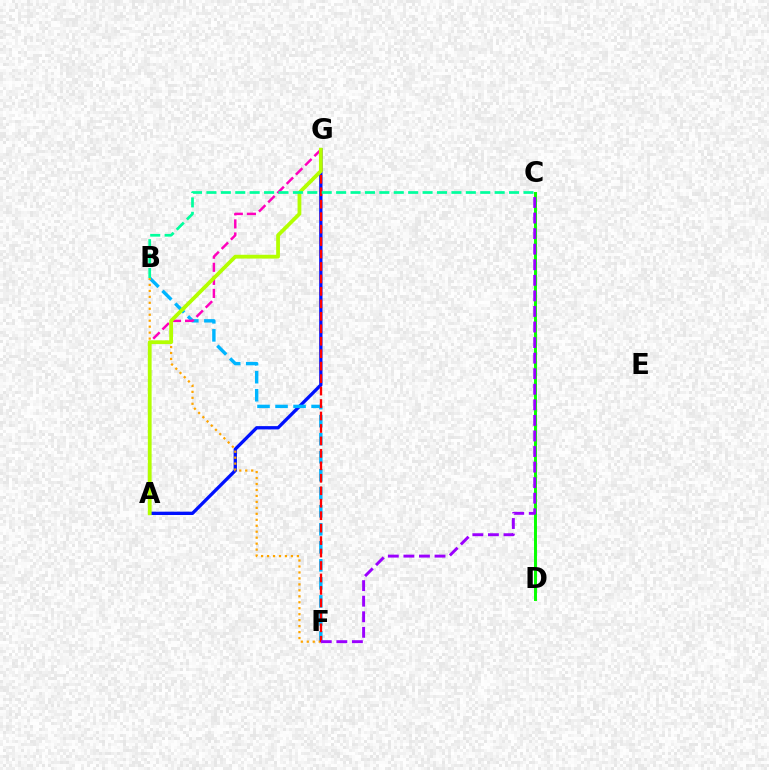{('A', 'G'): [{'color': '#0010ff', 'line_style': 'solid', 'thickness': 2.39}, {'color': '#ff00bd', 'line_style': 'dashed', 'thickness': 1.77}, {'color': '#b3ff00', 'line_style': 'solid', 'thickness': 2.72}], ('C', 'D'): [{'color': '#08ff00', 'line_style': 'solid', 'thickness': 2.13}], ('B', 'F'): [{'color': '#00b5ff', 'line_style': 'dashed', 'thickness': 2.45}, {'color': '#ffa500', 'line_style': 'dotted', 'thickness': 1.62}], ('F', 'G'): [{'color': '#ff0000', 'line_style': 'dashed', 'thickness': 1.69}], ('C', 'F'): [{'color': '#9b00ff', 'line_style': 'dashed', 'thickness': 2.11}], ('B', 'C'): [{'color': '#00ff9d', 'line_style': 'dashed', 'thickness': 1.96}]}